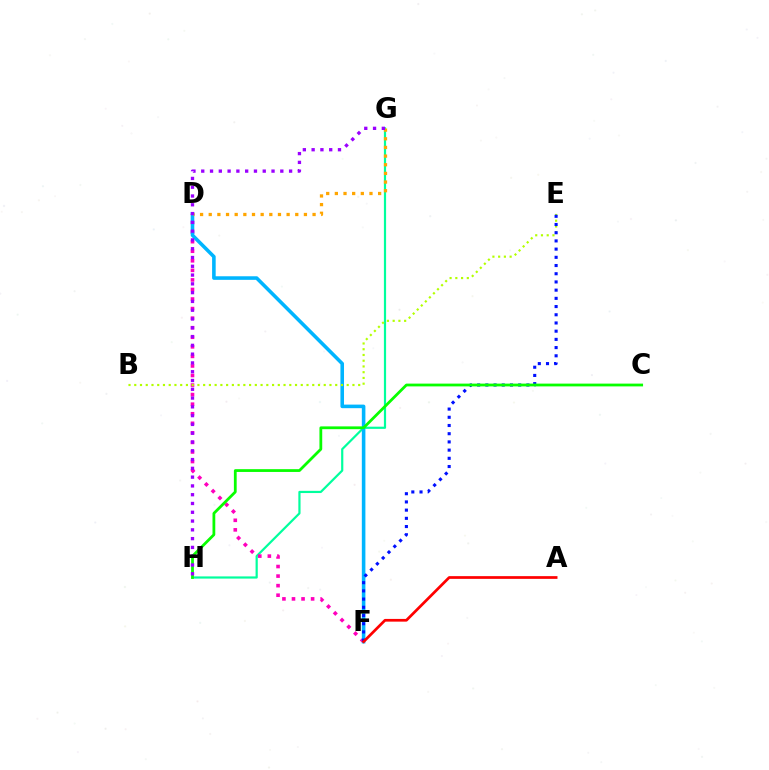{('G', 'H'): [{'color': '#00ff9d', 'line_style': 'solid', 'thickness': 1.58}, {'color': '#9b00ff', 'line_style': 'dotted', 'thickness': 2.39}], ('D', 'F'): [{'color': '#ff00bd', 'line_style': 'dotted', 'thickness': 2.6}, {'color': '#00b5ff', 'line_style': 'solid', 'thickness': 2.58}], ('B', 'E'): [{'color': '#b3ff00', 'line_style': 'dotted', 'thickness': 1.56}], ('E', 'F'): [{'color': '#0010ff', 'line_style': 'dotted', 'thickness': 2.23}], ('A', 'F'): [{'color': '#ff0000', 'line_style': 'solid', 'thickness': 1.96}], ('C', 'H'): [{'color': '#08ff00', 'line_style': 'solid', 'thickness': 2.0}], ('D', 'G'): [{'color': '#ffa500', 'line_style': 'dotted', 'thickness': 2.35}]}